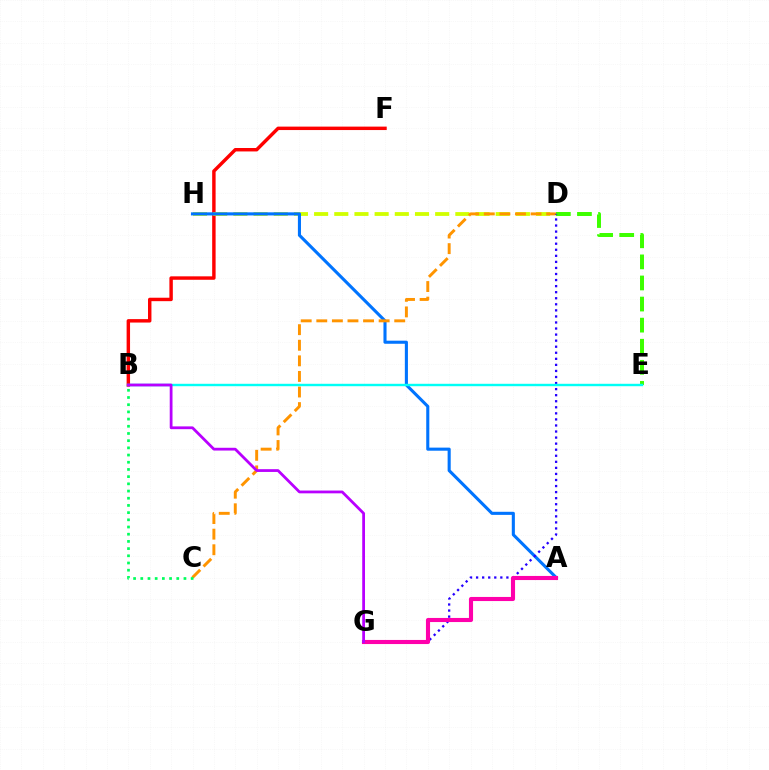{('B', 'F'): [{'color': '#ff0000', 'line_style': 'solid', 'thickness': 2.47}], ('D', 'E'): [{'color': '#3dff00', 'line_style': 'dashed', 'thickness': 2.86}], ('D', 'H'): [{'color': '#d1ff00', 'line_style': 'dashed', 'thickness': 2.74}], ('A', 'H'): [{'color': '#0074ff', 'line_style': 'solid', 'thickness': 2.22}], ('C', 'D'): [{'color': '#ff9400', 'line_style': 'dashed', 'thickness': 2.12}], ('D', 'G'): [{'color': '#2500ff', 'line_style': 'dotted', 'thickness': 1.65}], ('A', 'G'): [{'color': '#ff00ac', 'line_style': 'solid', 'thickness': 2.96}], ('B', 'E'): [{'color': '#00fff6', 'line_style': 'solid', 'thickness': 1.74}], ('B', 'G'): [{'color': '#b900ff', 'line_style': 'solid', 'thickness': 2.0}], ('B', 'C'): [{'color': '#00ff5c', 'line_style': 'dotted', 'thickness': 1.96}]}